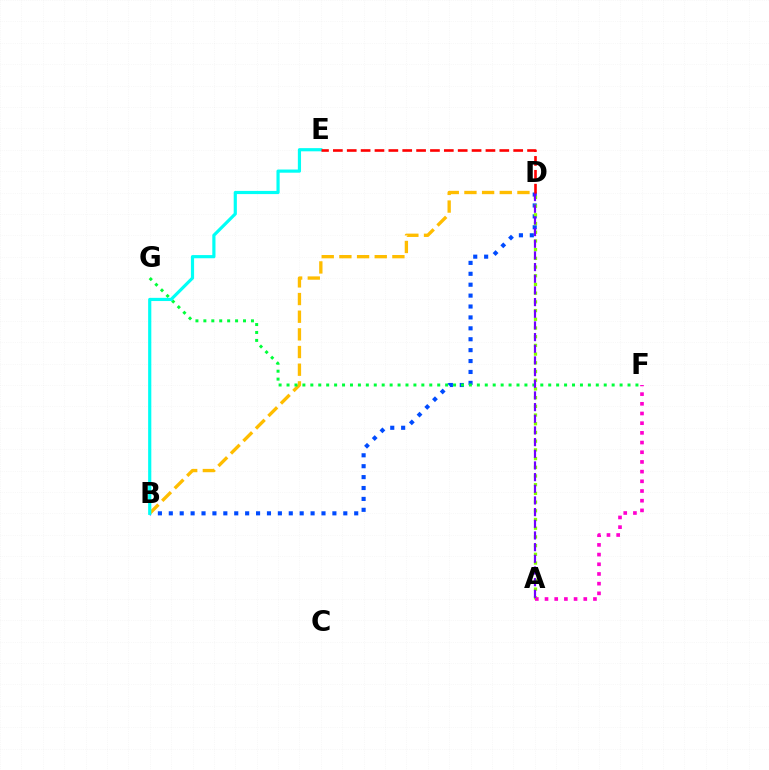{('B', 'D'): [{'color': '#004bff', 'line_style': 'dotted', 'thickness': 2.96}, {'color': '#ffbd00', 'line_style': 'dashed', 'thickness': 2.4}], ('A', 'D'): [{'color': '#84ff00', 'line_style': 'dotted', 'thickness': 2.37}, {'color': '#7200ff', 'line_style': 'dashed', 'thickness': 1.59}], ('F', 'G'): [{'color': '#00ff39', 'line_style': 'dotted', 'thickness': 2.15}], ('B', 'E'): [{'color': '#00fff6', 'line_style': 'solid', 'thickness': 2.29}], ('A', 'F'): [{'color': '#ff00cf', 'line_style': 'dotted', 'thickness': 2.63}], ('D', 'E'): [{'color': '#ff0000', 'line_style': 'dashed', 'thickness': 1.88}]}